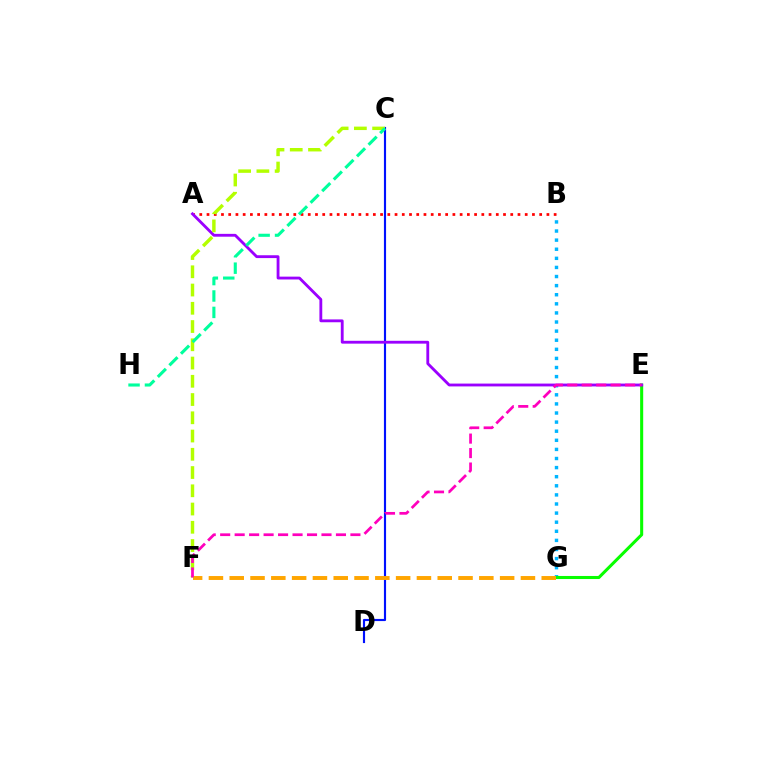{('B', 'G'): [{'color': '#00b5ff', 'line_style': 'dotted', 'thickness': 2.47}], ('C', 'D'): [{'color': '#0010ff', 'line_style': 'solid', 'thickness': 1.55}], ('E', 'G'): [{'color': '#08ff00', 'line_style': 'solid', 'thickness': 2.2}], ('A', 'B'): [{'color': '#ff0000', 'line_style': 'dotted', 'thickness': 1.96}], ('A', 'E'): [{'color': '#9b00ff', 'line_style': 'solid', 'thickness': 2.04}], ('F', 'G'): [{'color': '#ffa500', 'line_style': 'dashed', 'thickness': 2.83}], ('C', 'F'): [{'color': '#b3ff00', 'line_style': 'dashed', 'thickness': 2.48}], ('E', 'F'): [{'color': '#ff00bd', 'line_style': 'dashed', 'thickness': 1.97}], ('C', 'H'): [{'color': '#00ff9d', 'line_style': 'dashed', 'thickness': 2.23}]}